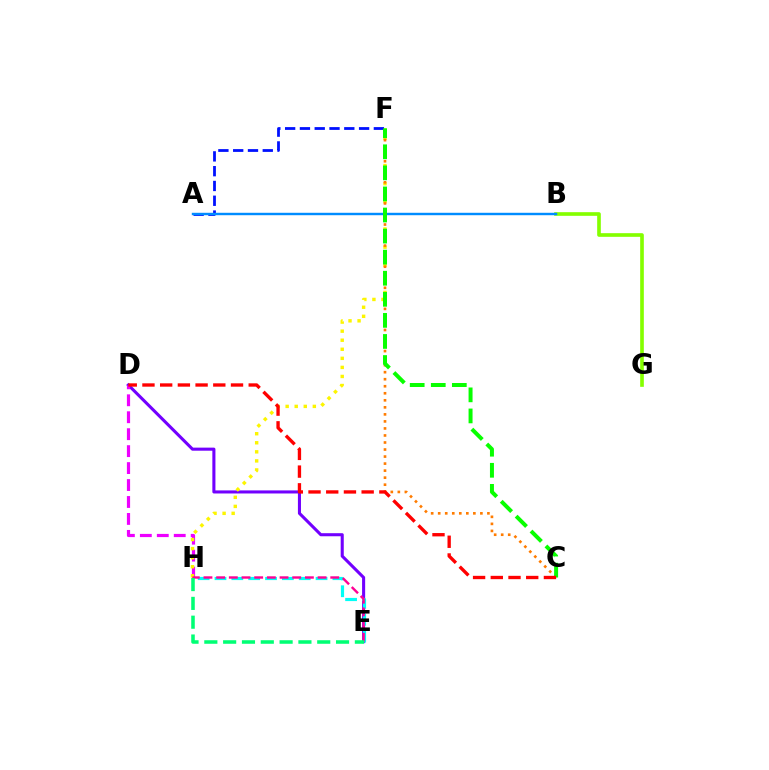{('D', 'E'): [{'color': '#7200ff', 'line_style': 'solid', 'thickness': 2.21}], ('D', 'H'): [{'color': '#ee00ff', 'line_style': 'dashed', 'thickness': 2.3}], ('F', 'H'): [{'color': '#fcf500', 'line_style': 'dotted', 'thickness': 2.46}], ('B', 'G'): [{'color': '#84ff00', 'line_style': 'solid', 'thickness': 2.63}], ('A', 'F'): [{'color': '#0010ff', 'line_style': 'dashed', 'thickness': 2.01}], ('C', 'F'): [{'color': '#ff7c00', 'line_style': 'dotted', 'thickness': 1.91}, {'color': '#08ff00', 'line_style': 'dashed', 'thickness': 2.86}], ('E', 'H'): [{'color': '#00fff6', 'line_style': 'dashed', 'thickness': 2.29}, {'color': '#ff0094', 'line_style': 'dashed', 'thickness': 1.72}, {'color': '#00ff74', 'line_style': 'dashed', 'thickness': 2.56}], ('A', 'B'): [{'color': '#008cff', 'line_style': 'solid', 'thickness': 1.74}], ('C', 'D'): [{'color': '#ff0000', 'line_style': 'dashed', 'thickness': 2.41}]}